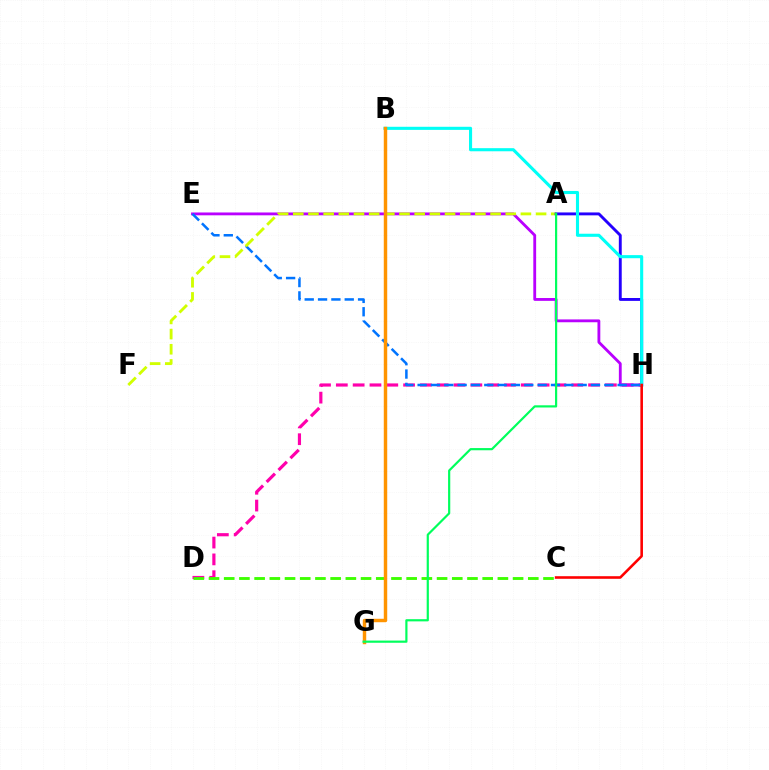{('D', 'H'): [{'color': '#ff00ac', 'line_style': 'dashed', 'thickness': 2.28}], ('E', 'H'): [{'color': '#b900ff', 'line_style': 'solid', 'thickness': 2.04}, {'color': '#0074ff', 'line_style': 'dashed', 'thickness': 1.81}], ('A', 'F'): [{'color': '#d1ff00', 'line_style': 'dashed', 'thickness': 2.06}], ('A', 'H'): [{'color': '#2500ff', 'line_style': 'solid', 'thickness': 2.08}], ('C', 'D'): [{'color': '#3dff00', 'line_style': 'dashed', 'thickness': 2.07}], ('B', 'H'): [{'color': '#00fff6', 'line_style': 'solid', 'thickness': 2.23}], ('C', 'H'): [{'color': '#ff0000', 'line_style': 'solid', 'thickness': 1.87}], ('B', 'G'): [{'color': '#ff9400', 'line_style': 'solid', 'thickness': 2.48}], ('A', 'G'): [{'color': '#00ff5c', 'line_style': 'solid', 'thickness': 1.58}]}